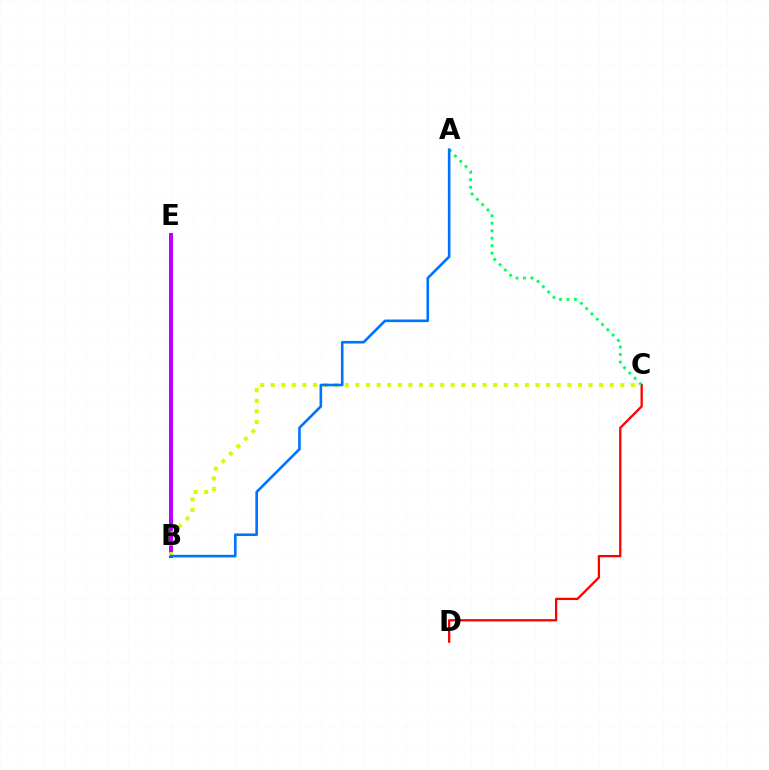{('B', 'E'): [{'color': '#b900ff', 'line_style': 'solid', 'thickness': 2.87}], ('B', 'C'): [{'color': '#d1ff00', 'line_style': 'dotted', 'thickness': 2.88}], ('C', 'D'): [{'color': '#ff0000', 'line_style': 'solid', 'thickness': 1.65}], ('A', 'C'): [{'color': '#00ff5c', 'line_style': 'dotted', 'thickness': 2.03}], ('A', 'B'): [{'color': '#0074ff', 'line_style': 'solid', 'thickness': 1.89}]}